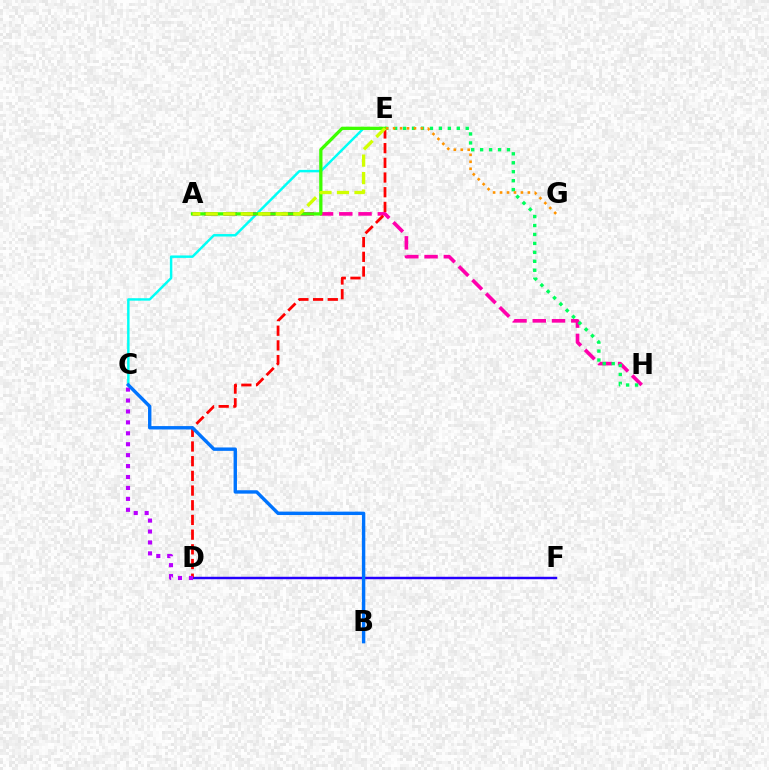{('C', 'E'): [{'color': '#00fff6', 'line_style': 'solid', 'thickness': 1.77}], ('A', 'H'): [{'color': '#ff00ac', 'line_style': 'dashed', 'thickness': 2.62}], ('D', 'F'): [{'color': '#2500ff', 'line_style': 'solid', 'thickness': 1.77}], ('D', 'E'): [{'color': '#ff0000', 'line_style': 'dashed', 'thickness': 2.0}], ('E', 'H'): [{'color': '#00ff5c', 'line_style': 'dotted', 'thickness': 2.43}], ('C', 'D'): [{'color': '#b900ff', 'line_style': 'dotted', 'thickness': 2.97}], ('B', 'C'): [{'color': '#0074ff', 'line_style': 'solid', 'thickness': 2.44}], ('A', 'E'): [{'color': '#3dff00', 'line_style': 'solid', 'thickness': 2.35}, {'color': '#d1ff00', 'line_style': 'dashed', 'thickness': 2.38}], ('E', 'G'): [{'color': '#ff9400', 'line_style': 'dotted', 'thickness': 1.89}]}